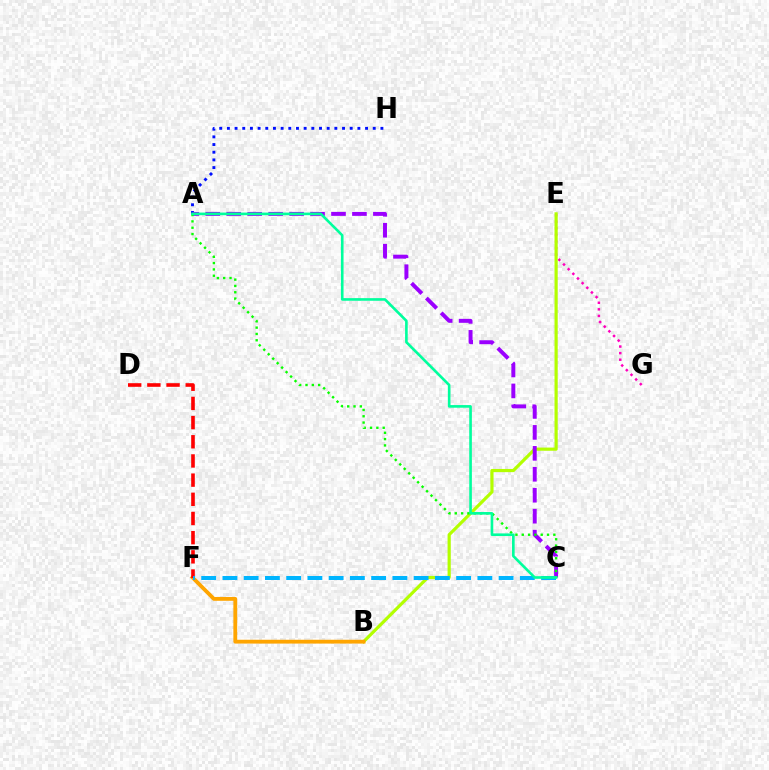{('E', 'G'): [{'color': '#ff00bd', 'line_style': 'dotted', 'thickness': 1.79}], ('A', 'H'): [{'color': '#0010ff', 'line_style': 'dotted', 'thickness': 2.09}], ('B', 'E'): [{'color': '#b3ff00', 'line_style': 'solid', 'thickness': 2.29}], ('A', 'C'): [{'color': '#9b00ff', 'line_style': 'dashed', 'thickness': 2.85}, {'color': '#08ff00', 'line_style': 'dotted', 'thickness': 1.72}, {'color': '#00ff9d', 'line_style': 'solid', 'thickness': 1.89}], ('B', 'F'): [{'color': '#ffa500', 'line_style': 'solid', 'thickness': 2.75}], ('D', 'F'): [{'color': '#ff0000', 'line_style': 'dashed', 'thickness': 2.61}], ('C', 'F'): [{'color': '#00b5ff', 'line_style': 'dashed', 'thickness': 2.89}]}